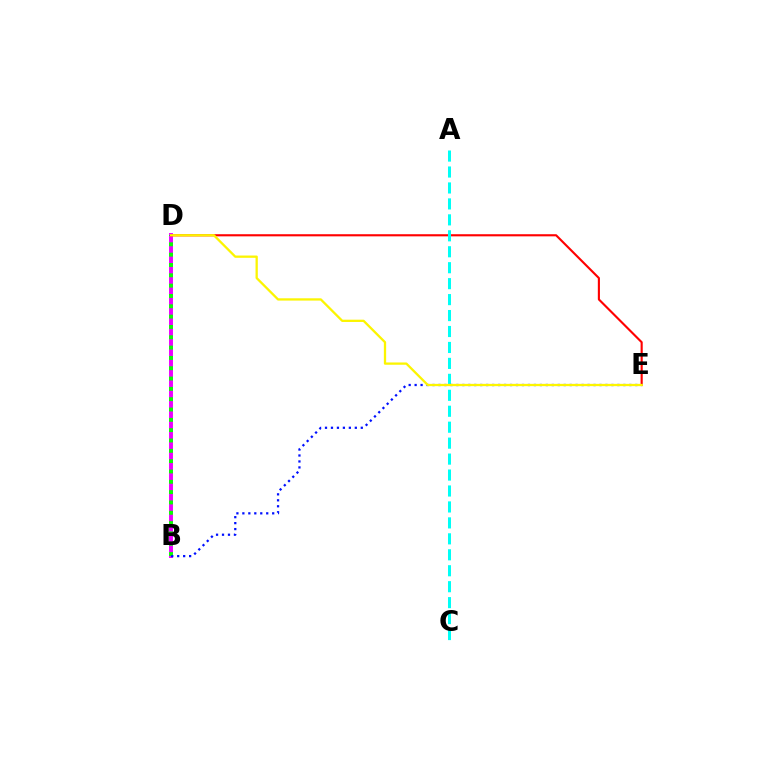{('B', 'D'): [{'color': '#ee00ff', 'line_style': 'solid', 'thickness': 2.83}, {'color': '#08ff00', 'line_style': 'dotted', 'thickness': 2.8}], ('D', 'E'): [{'color': '#ff0000', 'line_style': 'solid', 'thickness': 1.53}, {'color': '#fcf500', 'line_style': 'solid', 'thickness': 1.65}], ('A', 'C'): [{'color': '#00fff6', 'line_style': 'dashed', 'thickness': 2.17}], ('B', 'E'): [{'color': '#0010ff', 'line_style': 'dotted', 'thickness': 1.62}]}